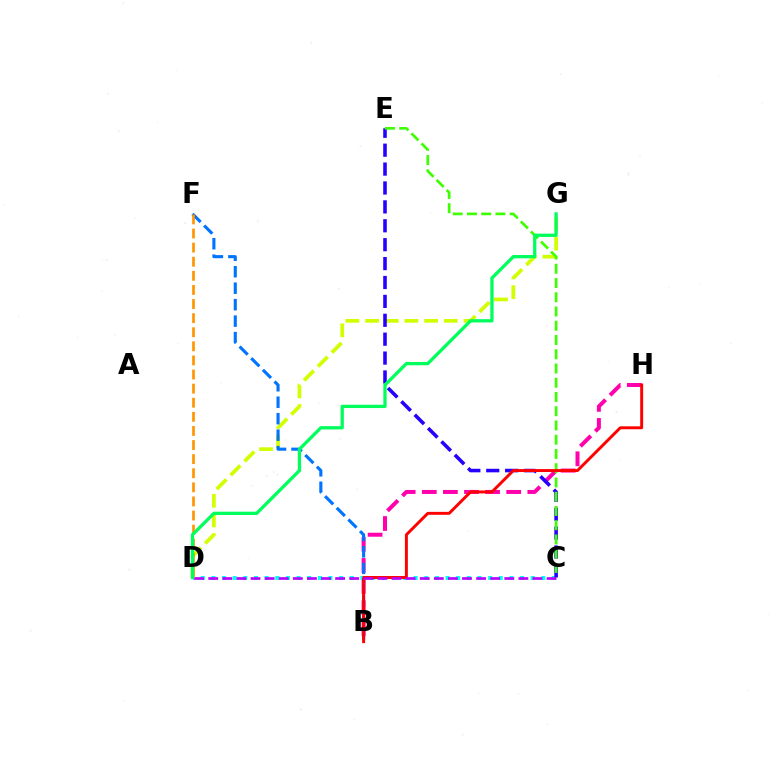{('D', 'G'): [{'color': '#d1ff00', 'line_style': 'dashed', 'thickness': 2.67}, {'color': '#00ff5c', 'line_style': 'solid', 'thickness': 2.36}], ('B', 'H'): [{'color': '#ff00ac', 'line_style': 'dashed', 'thickness': 2.87}, {'color': '#ff0000', 'line_style': 'solid', 'thickness': 2.11}], ('C', 'D'): [{'color': '#00fff6', 'line_style': 'dotted', 'thickness': 2.89}, {'color': '#b900ff', 'line_style': 'dashed', 'thickness': 1.92}], ('C', 'E'): [{'color': '#2500ff', 'line_style': 'dashed', 'thickness': 2.57}, {'color': '#3dff00', 'line_style': 'dashed', 'thickness': 1.94}], ('B', 'F'): [{'color': '#0074ff', 'line_style': 'dashed', 'thickness': 2.24}], ('D', 'F'): [{'color': '#ff9400', 'line_style': 'dashed', 'thickness': 1.92}]}